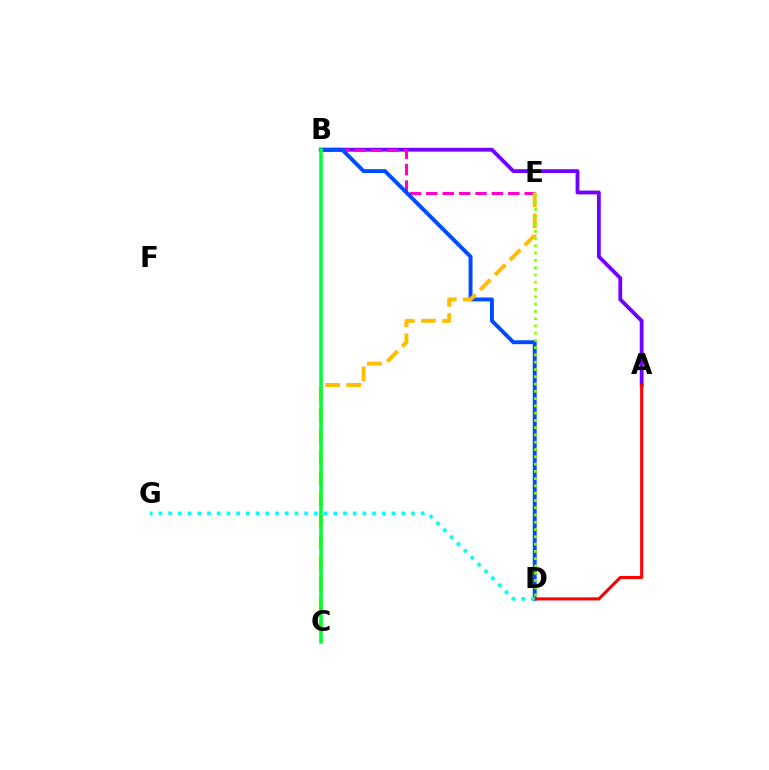{('A', 'B'): [{'color': '#7200ff', 'line_style': 'solid', 'thickness': 2.74}], ('B', 'E'): [{'color': '#ff00cf', 'line_style': 'dashed', 'thickness': 2.23}], ('B', 'D'): [{'color': '#004bff', 'line_style': 'solid', 'thickness': 2.82}], ('C', 'E'): [{'color': '#ffbd00', 'line_style': 'dashed', 'thickness': 2.86}], ('D', 'E'): [{'color': '#84ff00', 'line_style': 'dotted', 'thickness': 1.98}], ('A', 'D'): [{'color': '#ff0000', 'line_style': 'solid', 'thickness': 2.23}], ('D', 'G'): [{'color': '#00fff6', 'line_style': 'dotted', 'thickness': 2.64}], ('B', 'C'): [{'color': '#00ff39', 'line_style': 'solid', 'thickness': 2.57}]}